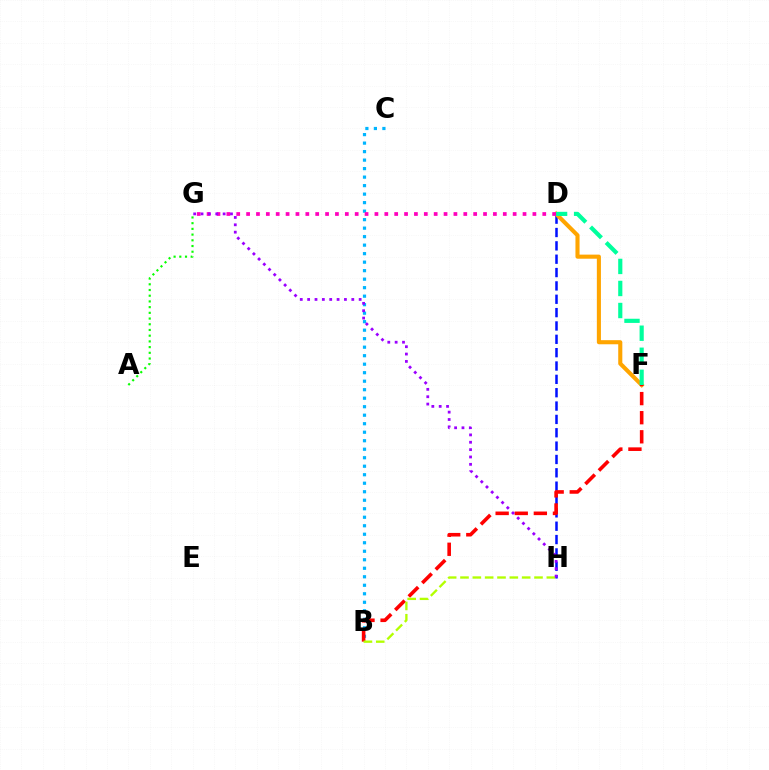{('B', 'C'): [{'color': '#00b5ff', 'line_style': 'dotted', 'thickness': 2.31}], ('D', 'H'): [{'color': '#0010ff', 'line_style': 'dashed', 'thickness': 1.81}], ('D', 'F'): [{'color': '#ffa500', 'line_style': 'solid', 'thickness': 2.95}, {'color': '#00ff9d', 'line_style': 'dashed', 'thickness': 2.99}], ('B', 'F'): [{'color': '#ff0000', 'line_style': 'dashed', 'thickness': 2.59}], ('A', 'G'): [{'color': '#08ff00', 'line_style': 'dotted', 'thickness': 1.55}], ('B', 'H'): [{'color': '#b3ff00', 'line_style': 'dashed', 'thickness': 1.68}], ('D', 'G'): [{'color': '#ff00bd', 'line_style': 'dotted', 'thickness': 2.68}], ('G', 'H'): [{'color': '#9b00ff', 'line_style': 'dotted', 'thickness': 2.0}]}